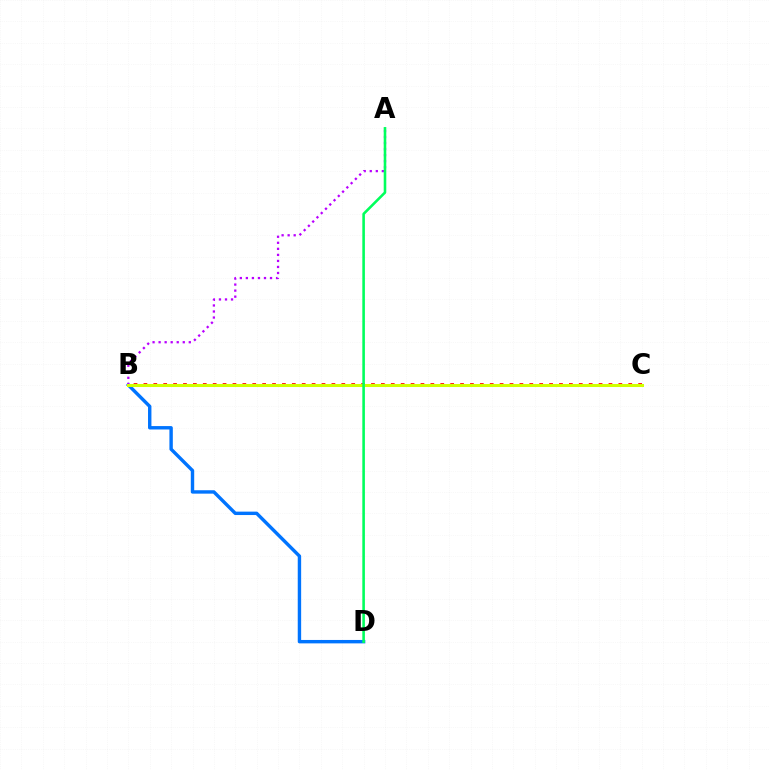{('B', 'D'): [{'color': '#0074ff', 'line_style': 'solid', 'thickness': 2.45}], ('B', 'C'): [{'color': '#ff0000', 'line_style': 'dotted', 'thickness': 2.69}, {'color': '#d1ff00', 'line_style': 'solid', 'thickness': 2.19}], ('A', 'B'): [{'color': '#b900ff', 'line_style': 'dotted', 'thickness': 1.64}], ('A', 'D'): [{'color': '#00ff5c', 'line_style': 'solid', 'thickness': 1.86}]}